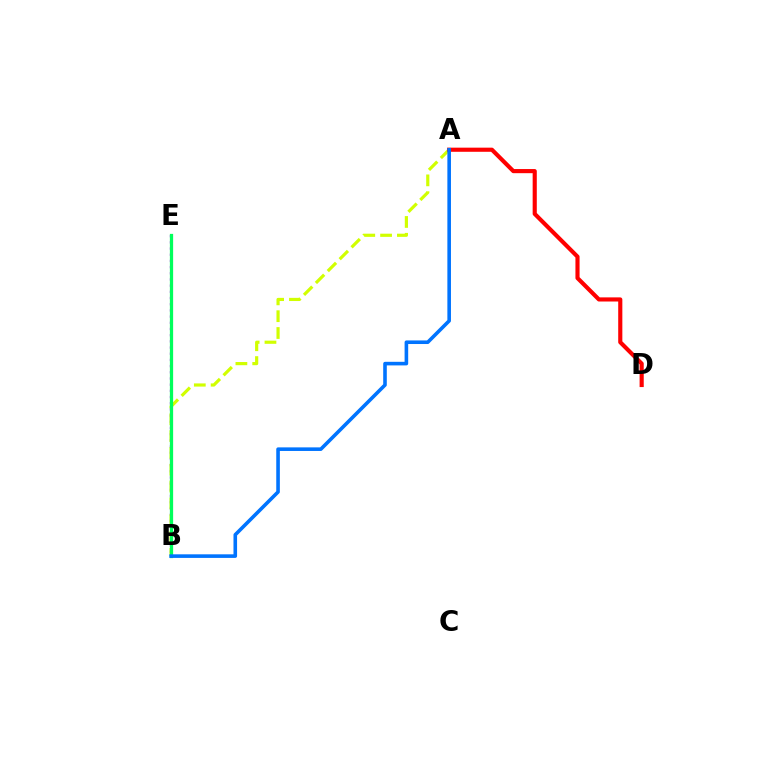{('B', 'E'): [{'color': '#b900ff', 'line_style': 'dotted', 'thickness': 1.68}, {'color': '#00ff5c', 'line_style': 'solid', 'thickness': 2.35}], ('A', 'B'): [{'color': '#d1ff00', 'line_style': 'dashed', 'thickness': 2.28}, {'color': '#0074ff', 'line_style': 'solid', 'thickness': 2.59}], ('A', 'D'): [{'color': '#ff0000', 'line_style': 'solid', 'thickness': 2.98}]}